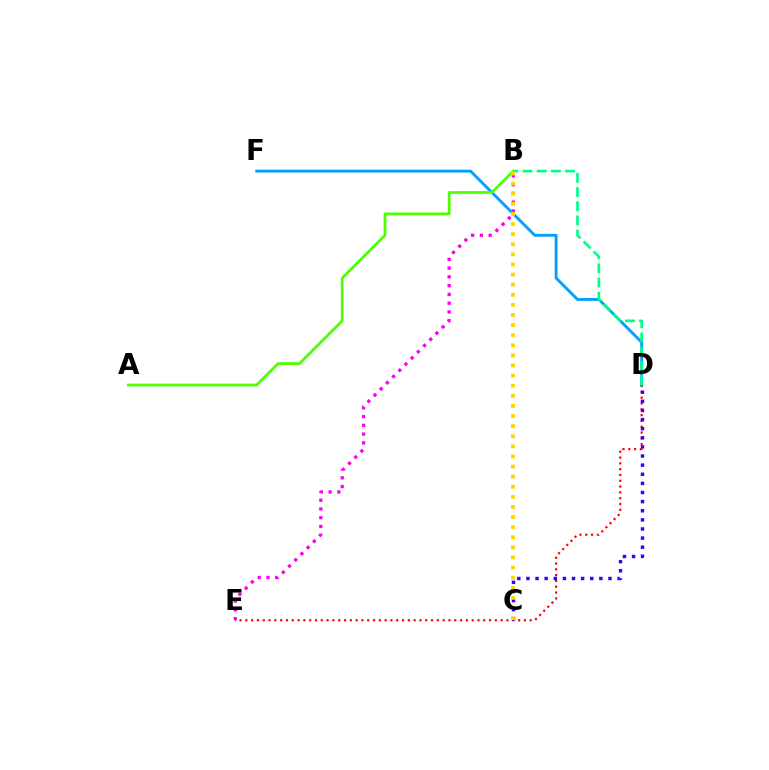{('B', 'E'): [{'color': '#ff00ed', 'line_style': 'dotted', 'thickness': 2.38}], ('D', 'E'): [{'color': '#ff0000', 'line_style': 'dotted', 'thickness': 1.58}], ('D', 'F'): [{'color': '#009eff', 'line_style': 'solid', 'thickness': 2.04}], ('C', 'D'): [{'color': '#3700ff', 'line_style': 'dotted', 'thickness': 2.48}], ('B', 'D'): [{'color': '#00ff86', 'line_style': 'dashed', 'thickness': 1.93}], ('A', 'B'): [{'color': '#4fff00', 'line_style': 'solid', 'thickness': 2.0}], ('B', 'C'): [{'color': '#ffd500', 'line_style': 'dotted', 'thickness': 2.75}]}